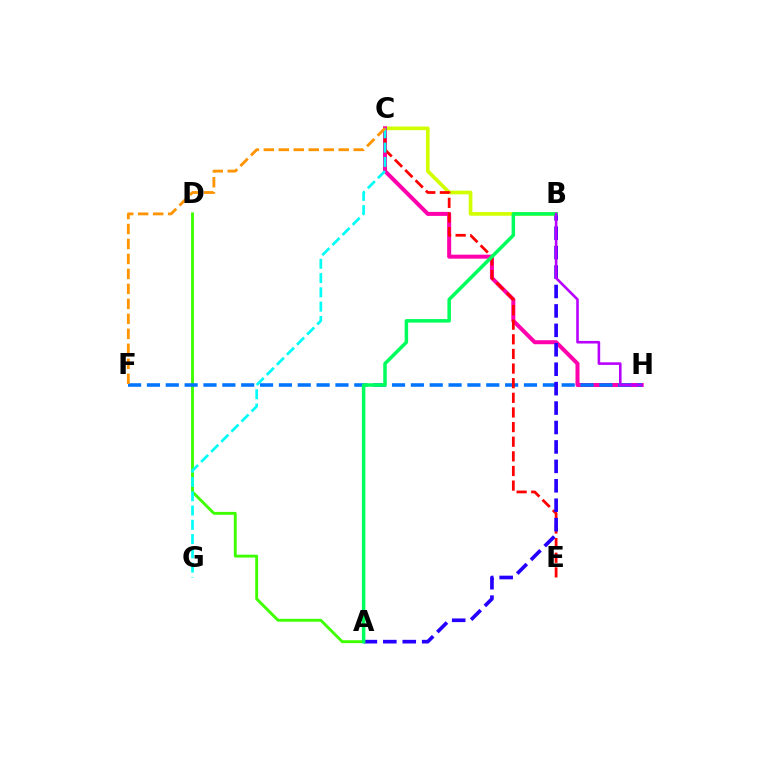{('B', 'C'): [{'color': '#d1ff00', 'line_style': 'solid', 'thickness': 2.64}], ('C', 'H'): [{'color': '#ff00ac', 'line_style': 'solid', 'thickness': 2.89}], ('A', 'D'): [{'color': '#3dff00', 'line_style': 'solid', 'thickness': 2.07}], ('F', 'H'): [{'color': '#0074ff', 'line_style': 'dashed', 'thickness': 2.56}], ('C', 'E'): [{'color': '#ff0000', 'line_style': 'dashed', 'thickness': 1.99}], ('C', 'G'): [{'color': '#00fff6', 'line_style': 'dashed', 'thickness': 1.94}], ('A', 'B'): [{'color': '#2500ff', 'line_style': 'dashed', 'thickness': 2.64}, {'color': '#00ff5c', 'line_style': 'solid', 'thickness': 2.52}], ('C', 'F'): [{'color': '#ff9400', 'line_style': 'dashed', 'thickness': 2.03}], ('B', 'H'): [{'color': '#b900ff', 'line_style': 'solid', 'thickness': 1.86}]}